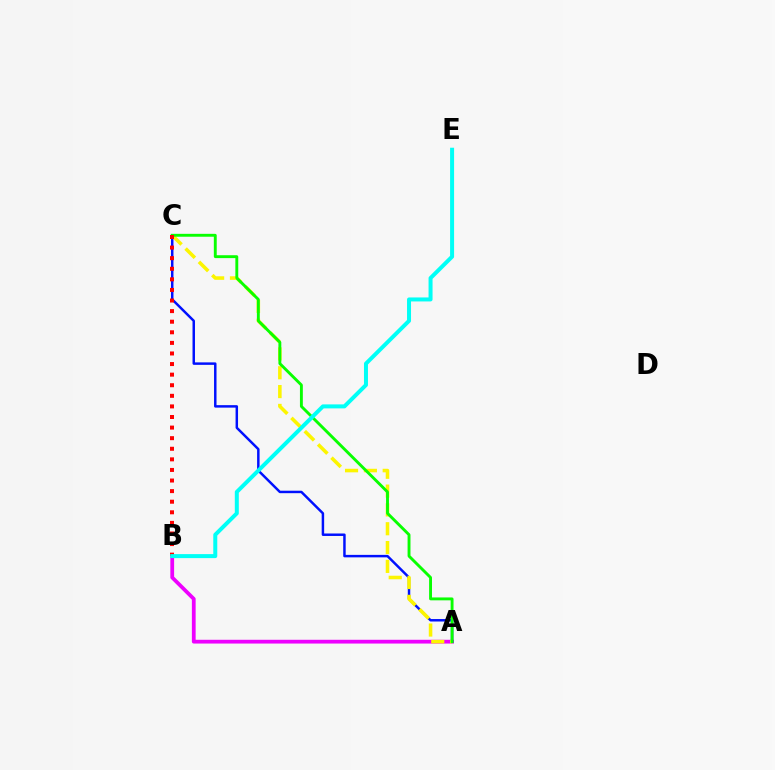{('A', 'B'): [{'color': '#ee00ff', 'line_style': 'solid', 'thickness': 2.71}], ('A', 'C'): [{'color': '#0010ff', 'line_style': 'solid', 'thickness': 1.78}, {'color': '#fcf500', 'line_style': 'dashed', 'thickness': 2.56}, {'color': '#08ff00', 'line_style': 'solid', 'thickness': 2.08}], ('B', 'C'): [{'color': '#ff0000', 'line_style': 'dotted', 'thickness': 2.88}], ('B', 'E'): [{'color': '#00fff6', 'line_style': 'solid', 'thickness': 2.88}]}